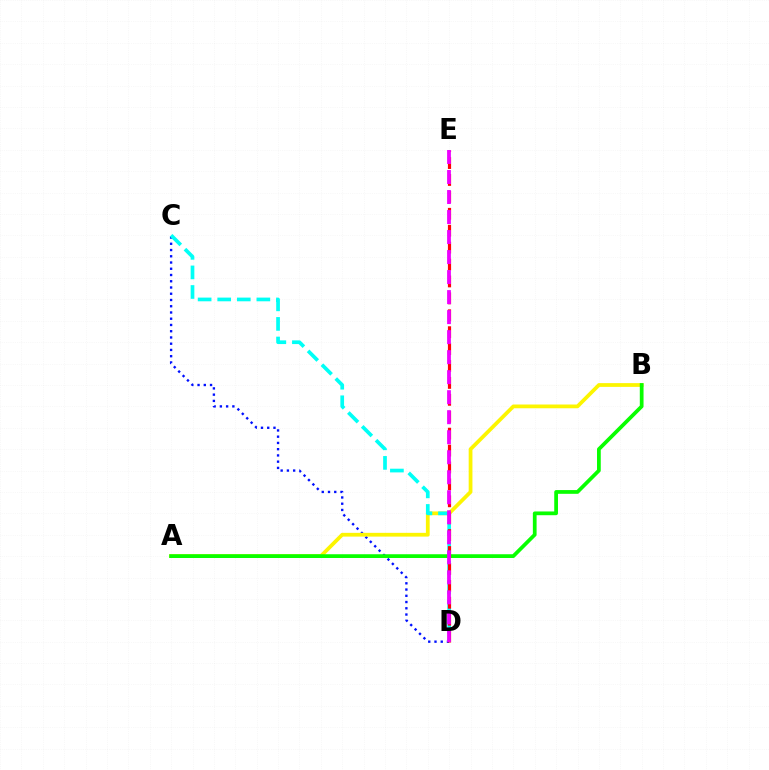{('C', 'D'): [{'color': '#0010ff', 'line_style': 'dotted', 'thickness': 1.7}, {'color': '#00fff6', 'line_style': 'dashed', 'thickness': 2.66}], ('A', 'B'): [{'color': '#fcf500', 'line_style': 'solid', 'thickness': 2.71}, {'color': '#08ff00', 'line_style': 'solid', 'thickness': 2.7}], ('D', 'E'): [{'color': '#ff0000', 'line_style': 'dashed', 'thickness': 2.3}, {'color': '#ee00ff', 'line_style': 'dashed', 'thickness': 2.72}]}